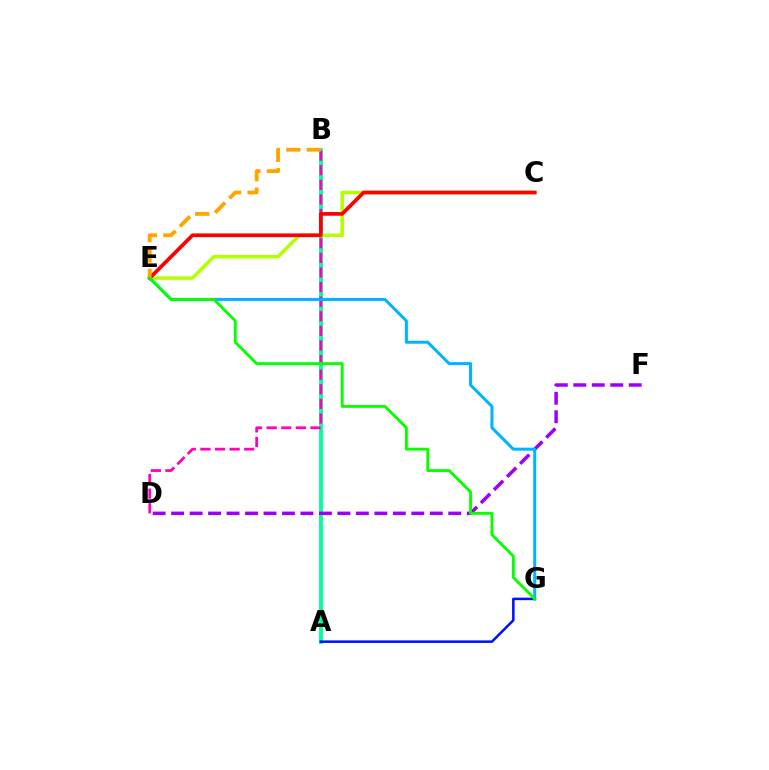{('A', 'B'): [{'color': '#00ff9d', 'line_style': 'solid', 'thickness': 2.79}], ('B', 'D'): [{'color': '#ff00bd', 'line_style': 'dashed', 'thickness': 1.98}], ('D', 'F'): [{'color': '#9b00ff', 'line_style': 'dashed', 'thickness': 2.51}], ('C', 'E'): [{'color': '#b3ff00', 'line_style': 'solid', 'thickness': 2.51}, {'color': '#ff0000', 'line_style': 'solid', 'thickness': 2.67}], ('E', 'G'): [{'color': '#00b5ff', 'line_style': 'solid', 'thickness': 2.18}, {'color': '#08ff00', 'line_style': 'solid', 'thickness': 2.08}], ('B', 'E'): [{'color': '#ffa500', 'line_style': 'dashed', 'thickness': 2.77}], ('A', 'G'): [{'color': '#0010ff', 'line_style': 'solid', 'thickness': 1.81}]}